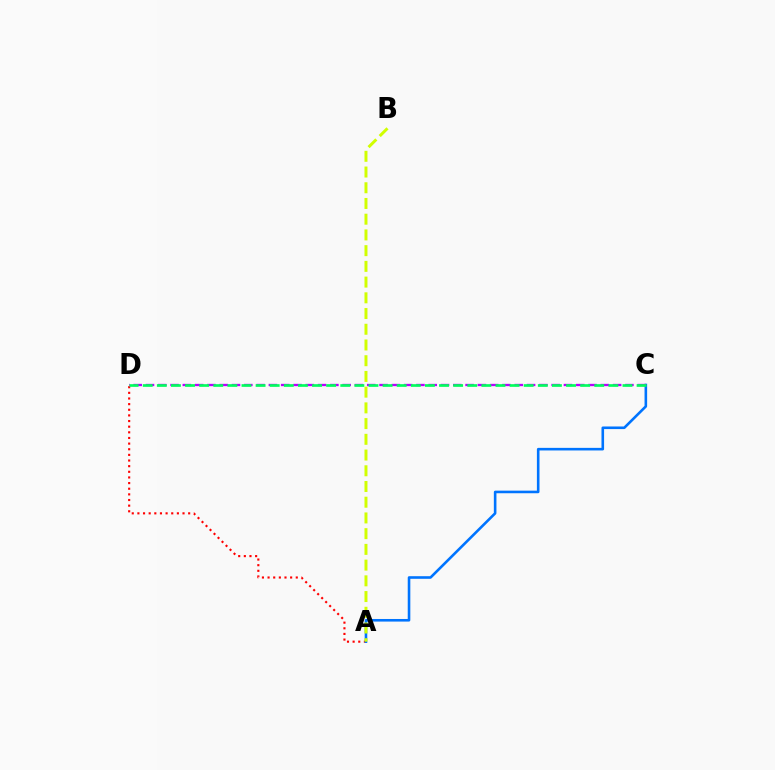{('A', 'D'): [{'color': '#ff0000', 'line_style': 'dotted', 'thickness': 1.53}], ('A', 'C'): [{'color': '#0074ff', 'line_style': 'solid', 'thickness': 1.87}], ('A', 'B'): [{'color': '#d1ff00', 'line_style': 'dashed', 'thickness': 2.14}], ('C', 'D'): [{'color': '#b900ff', 'line_style': 'dashed', 'thickness': 1.67}, {'color': '#00ff5c', 'line_style': 'dashed', 'thickness': 1.92}]}